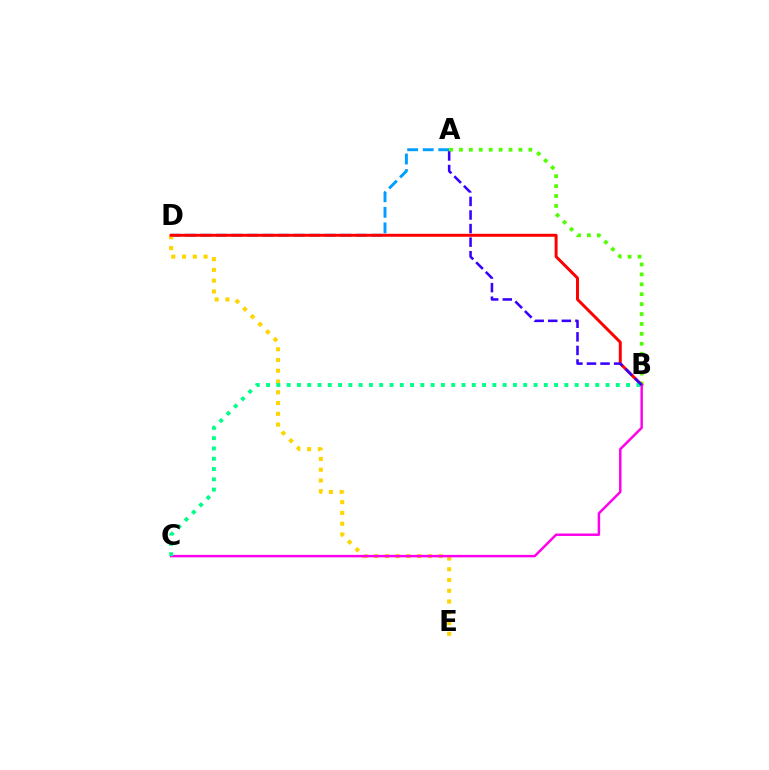{('A', 'D'): [{'color': '#009eff', 'line_style': 'dashed', 'thickness': 2.11}], ('A', 'B'): [{'color': '#4fff00', 'line_style': 'dotted', 'thickness': 2.69}, {'color': '#3700ff', 'line_style': 'dashed', 'thickness': 1.84}], ('D', 'E'): [{'color': '#ffd500', 'line_style': 'dotted', 'thickness': 2.93}], ('B', 'D'): [{'color': '#ff0000', 'line_style': 'solid', 'thickness': 2.14}], ('B', 'C'): [{'color': '#ff00ed', 'line_style': 'solid', 'thickness': 1.78}, {'color': '#00ff86', 'line_style': 'dotted', 'thickness': 2.79}]}